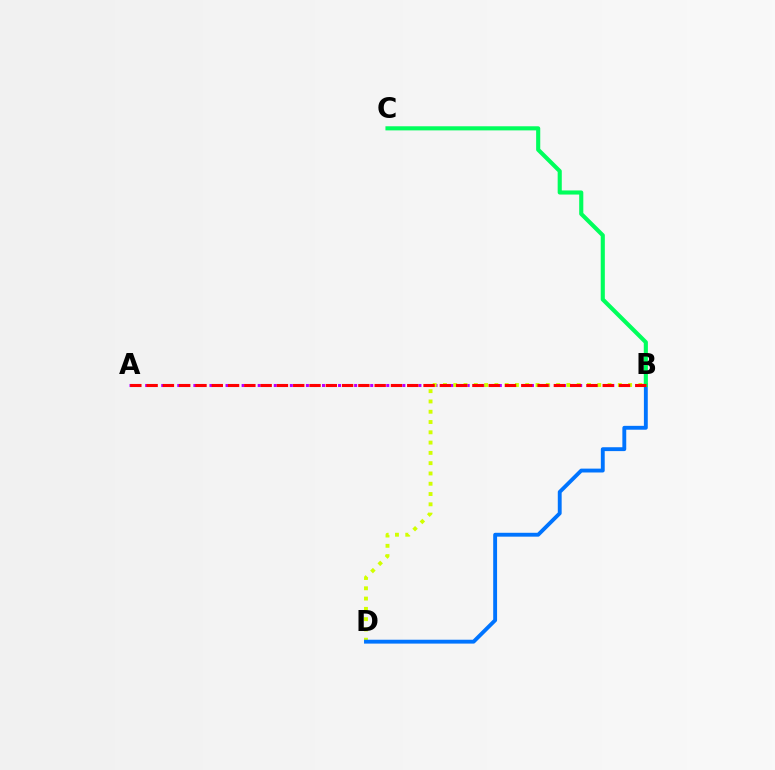{('A', 'B'): [{'color': '#b900ff', 'line_style': 'dotted', 'thickness': 2.18}, {'color': '#ff0000', 'line_style': 'dashed', 'thickness': 2.21}], ('B', 'D'): [{'color': '#d1ff00', 'line_style': 'dotted', 'thickness': 2.79}, {'color': '#0074ff', 'line_style': 'solid', 'thickness': 2.78}], ('B', 'C'): [{'color': '#00ff5c', 'line_style': 'solid', 'thickness': 2.96}]}